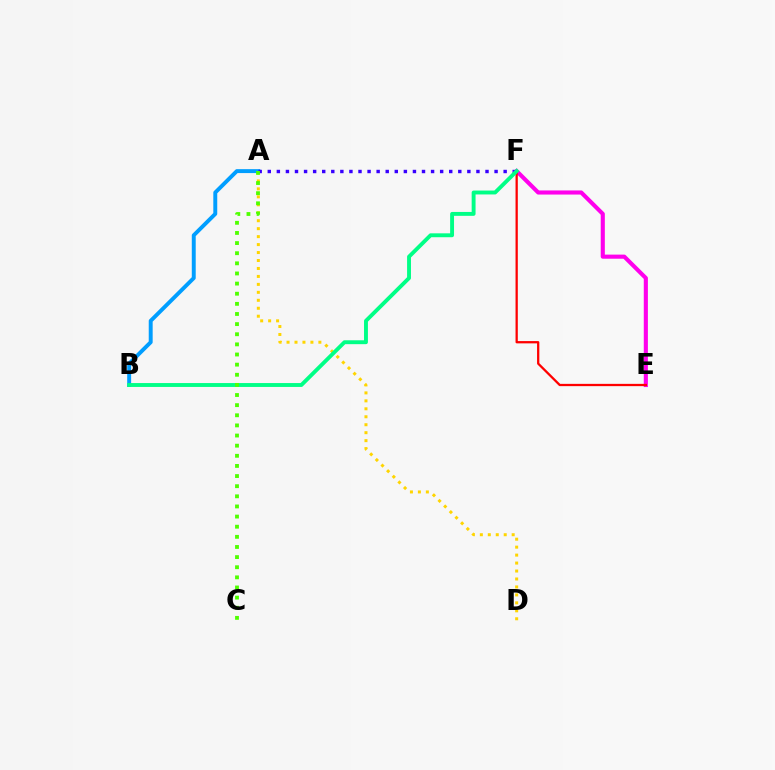{('E', 'F'): [{'color': '#ff00ed', 'line_style': 'solid', 'thickness': 2.96}, {'color': '#ff0000', 'line_style': 'solid', 'thickness': 1.64}], ('A', 'B'): [{'color': '#009eff', 'line_style': 'solid', 'thickness': 2.83}], ('A', 'D'): [{'color': '#ffd500', 'line_style': 'dotted', 'thickness': 2.16}], ('A', 'F'): [{'color': '#3700ff', 'line_style': 'dotted', 'thickness': 2.46}], ('B', 'F'): [{'color': '#00ff86', 'line_style': 'solid', 'thickness': 2.8}], ('A', 'C'): [{'color': '#4fff00', 'line_style': 'dotted', 'thickness': 2.75}]}